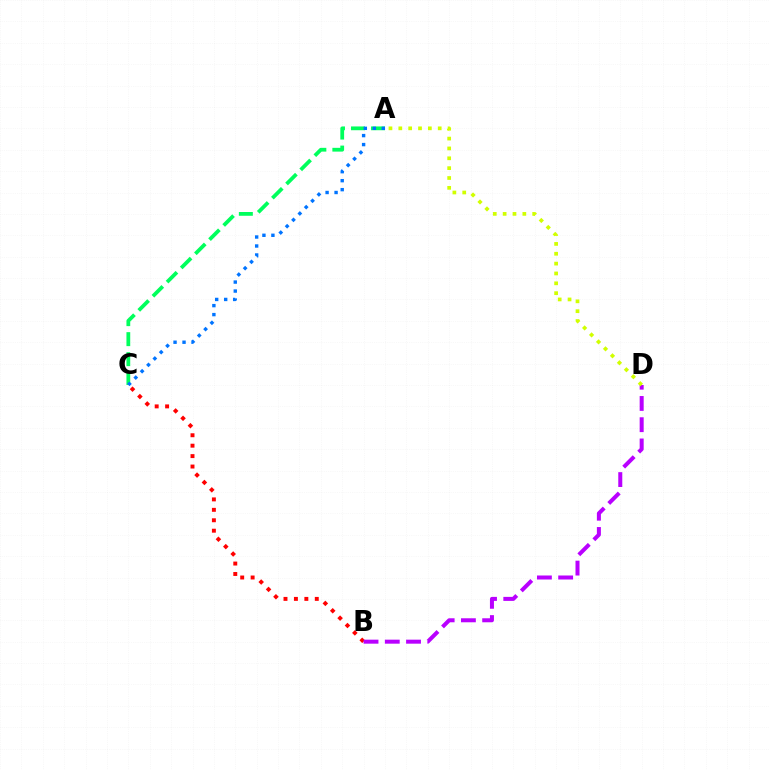{('A', 'C'): [{'color': '#00ff5c', 'line_style': 'dashed', 'thickness': 2.72}, {'color': '#0074ff', 'line_style': 'dotted', 'thickness': 2.44}], ('B', 'C'): [{'color': '#ff0000', 'line_style': 'dotted', 'thickness': 2.83}], ('B', 'D'): [{'color': '#b900ff', 'line_style': 'dashed', 'thickness': 2.89}], ('A', 'D'): [{'color': '#d1ff00', 'line_style': 'dotted', 'thickness': 2.68}]}